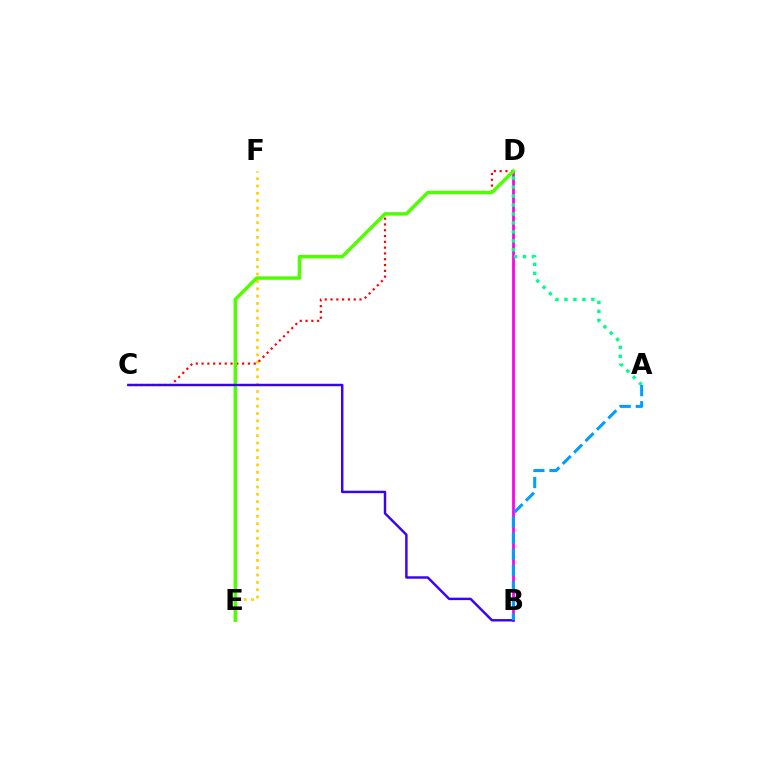{('B', 'D'): [{'color': '#ff00ed', 'line_style': 'solid', 'thickness': 1.99}], ('A', 'D'): [{'color': '#00ff86', 'line_style': 'dotted', 'thickness': 2.44}], ('E', 'F'): [{'color': '#ffd500', 'line_style': 'dotted', 'thickness': 1.99}], ('C', 'D'): [{'color': '#ff0000', 'line_style': 'dotted', 'thickness': 1.57}], ('D', 'E'): [{'color': '#4fff00', 'line_style': 'solid', 'thickness': 2.49}], ('B', 'C'): [{'color': '#3700ff', 'line_style': 'solid', 'thickness': 1.75}], ('A', 'B'): [{'color': '#009eff', 'line_style': 'dashed', 'thickness': 2.19}]}